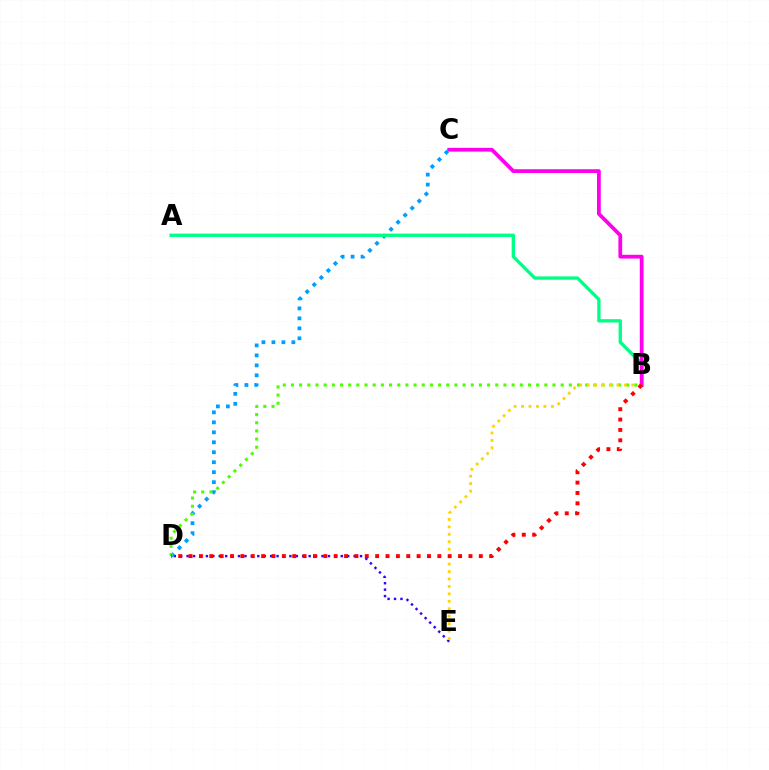{('D', 'E'): [{'color': '#3700ff', 'line_style': 'dotted', 'thickness': 1.74}], ('C', 'D'): [{'color': '#009eff', 'line_style': 'dotted', 'thickness': 2.71}], ('B', 'D'): [{'color': '#4fff00', 'line_style': 'dotted', 'thickness': 2.22}, {'color': '#ff0000', 'line_style': 'dotted', 'thickness': 2.82}], ('A', 'B'): [{'color': '#00ff86', 'line_style': 'solid', 'thickness': 2.4}], ('B', 'E'): [{'color': '#ffd500', 'line_style': 'dotted', 'thickness': 2.02}], ('B', 'C'): [{'color': '#ff00ed', 'line_style': 'solid', 'thickness': 2.71}]}